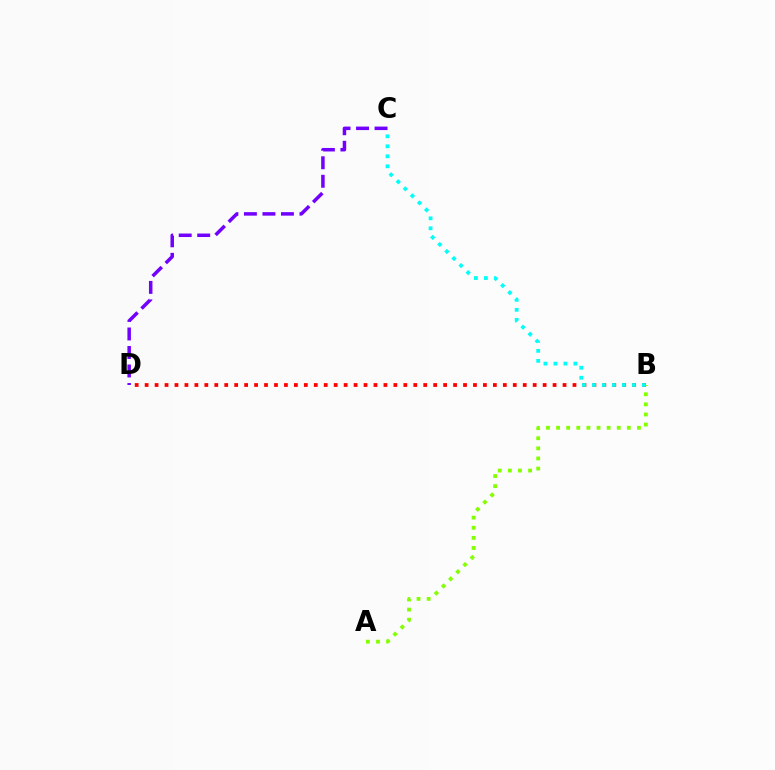{('B', 'D'): [{'color': '#ff0000', 'line_style': 'dotted', 'thickness': 2.7}], ('A', 'B'): [{'color': '#84ff00', 'line_style': 'dotted', 'thickness': 2.75}], ('C', 'D'): [{'color': '#7200ff', 'line_style': 'dashed', 'thickness': 2.51}], ('B', 'C'): [{'color': '#00fff6', 'line_style': 'dotted', 'thickness': 2.72}]}